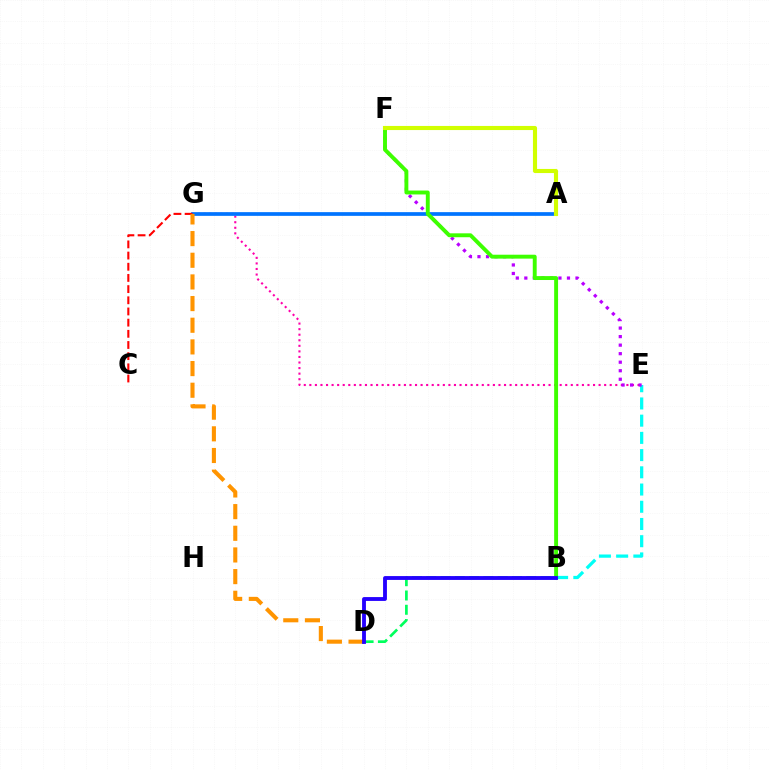{('E', 'G'): [{'color': '#ff00ac', 'line_style': 'dotted', 'thickness': 1.51}], ('A', 'G'): [{'color': '#0074ff', 'line_style': 'solid', 'thickness': 2.67}], ('C', 'G'): [{'color': '#ff0000', 'line_style': 'dashed', 'thickness': 1.52}], ('B', 'D'): [{'color': '#00ff5c', 'line_style': 'dashed', 'thickness': 1.94}, {'color': '#2500ff', 'line_style': 'solid', 'thickness': 2.77}], ('B', 'E'): [{'color': '#00fff6', 'line_style': 'dashed', 'thickness': 2.34}], ('E', 'F'): [{'color': '#b900ff', 'line_style': 'dotted', 'thickness': 2.32}], ('D', 'G'): [{'color': '#ff9400', 'line_style': 'dashed', 'thickness': 2.94}], ('B', 'F'): [{'color': '#3dff00', 'line_style': 'solid', 'thickness': 2.81}], ('A', 'F'): [{'color': '#d1ff00', 'line_style': 'solid', 'thickness': 2.96}]}